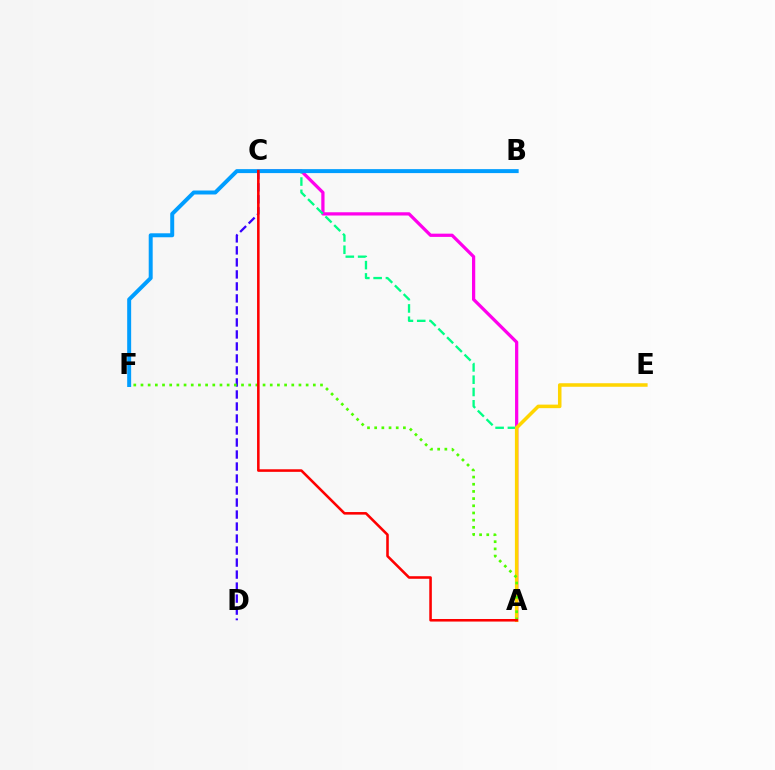{('C', 'D'): [{'color': '#3700ff', 'line_style': 'dashed', 'thickness': 1.63}], ('A', 'C'): [{'color': '#ff00ed', 'line_style': 'solid', 'thickness': 2.33}, {'color': '#00ff86', 'line_style': 'dashed', 'thickness': 1.67}, {'color': '#ff0000', 'line_style': 'solid', 'thickness': 1.85}], ('A', 'E'): [{'color': '#ffd500', 'line_style': 'solid', 'thickness': 2.54}], ('A', 'F'): [{'color': '#4fff00', 'line_style': 'dotted', 'thickness': 1.95}], ('B', 'F'): [{'color': '#009eff', 'line_style': 'solid', 'thickness': 2.86}]}